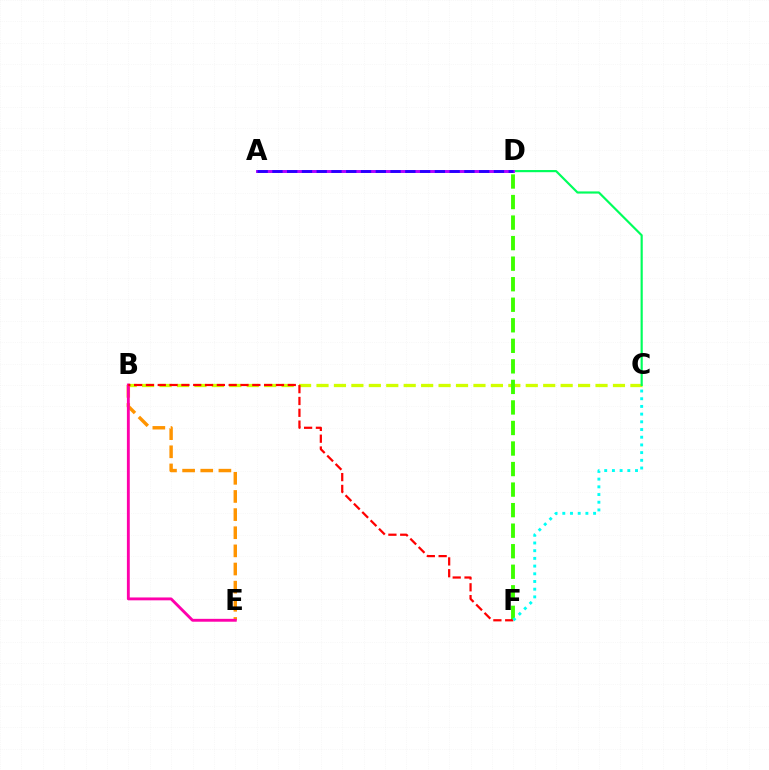{('B', 'C'): [{'color': '#d1ff00', 'line_style': 'dashed', 'thickness': 2.37}], ('D', 'F'): [{'color': '#3dff00', 'line_style': 'dashed', 'thickness': 2.79}], ('A', 'D'): [{'color': '#0074ff', 'line_style': 'solid', 'thickness': 1.88}, {'color': '#b900ff', 'line_style': 'solid', 'thickness': 2.03}, {'color': '#2500ff', 'line_style': 'dashed', 'thickness': 2.01}], ('C', 'D'): [{'color': '#00ff5c', 'line_style': 'solid', 'thickness': 1.56}], ('B', 'E'): [{'color': '#ff9400', 'line_style': 'dashed', 'thickness': 2.46}, {'color': '#ff00ac', 'line_style': 'solid', 'thickness': 2.07}], ('B', 'F'): [{'color': '#ff0000', 'line_style': 'dashed', 'thickness': 1.61}], ('C', 'F'): [{'color': '#00fff6', 'line_style': 'dotted', 'thickness': 2.09}]}